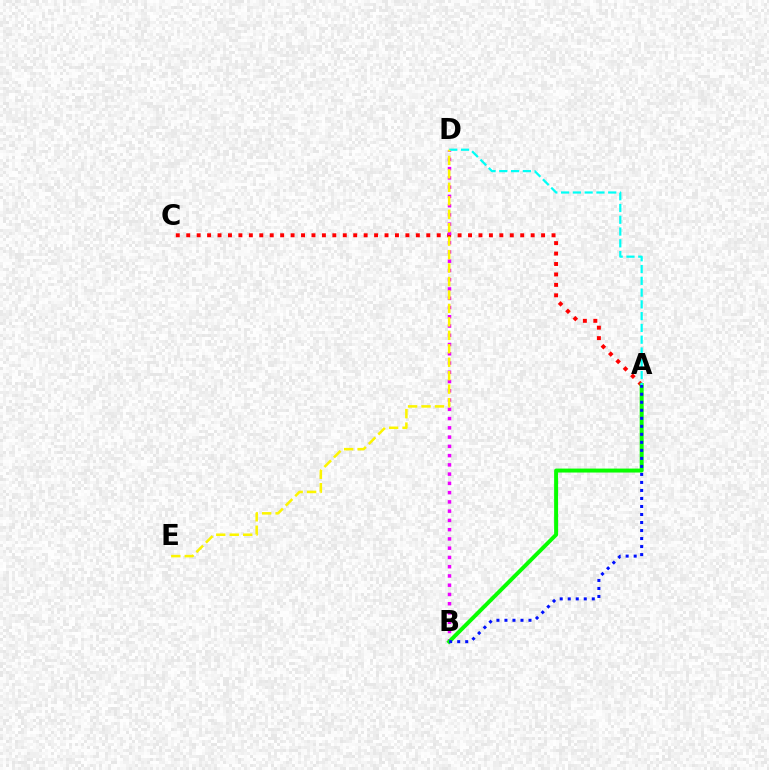{('A', 'C'): [{'color': '#ff0000', 'line_style': 'dotted', 'thickness': 2.84}], ('B', 'D'): [{'color': '#ee00ff', 'line_style': 'dotted', 'thickness': 2.52}], ('A', 'B'): [{'color': '#08ff00', 'line_style': 'solid', 'thickness': 2.85}, {'color': '#0010ff', 'line_style': 'dotted', 'thickness': 2.18}], ('A', 'D'): [{'color': '#00fff6', 'line_style': 'dashed', 'thickness': 1.6}], ('D', 'E'): [{'color': '#fcf500', 'line_style': 'dashed', 'thickness': 1.83}]}